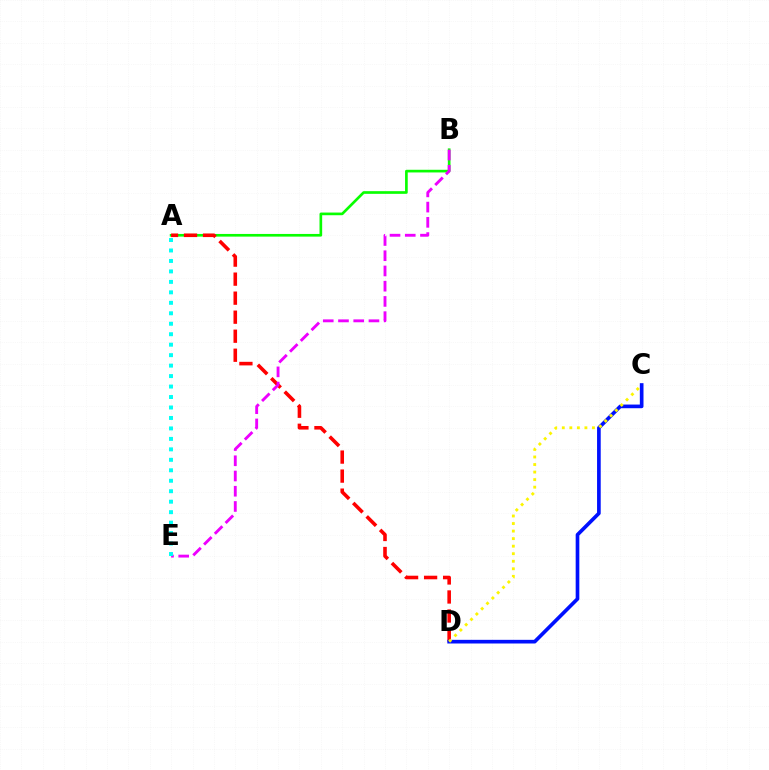{('A', 'B'): [{'color': '#08ff00', 'line_style': 'solid', 'thickness': 1.92}], ('A', 'D'): [{'color': '#ff0000', 'line_style': 'dashed', 'thickness': 2.58}], ('B', 'E'): [{'color': '#ee00ff', 'line_style': 'dashed', 'thickness': 2.07}], ('C', 'D'): [{'color': '#0010ff', 'line_style': 'solid', 'thickness': 2.63}, {'color': '#fcf500', 'line_style': 'dotted', 'thickness': 2.05}], ('A', 'E'): [{'color': '#00fff6', 'line_style': 'dotted', 'thickness': 2.84}]}